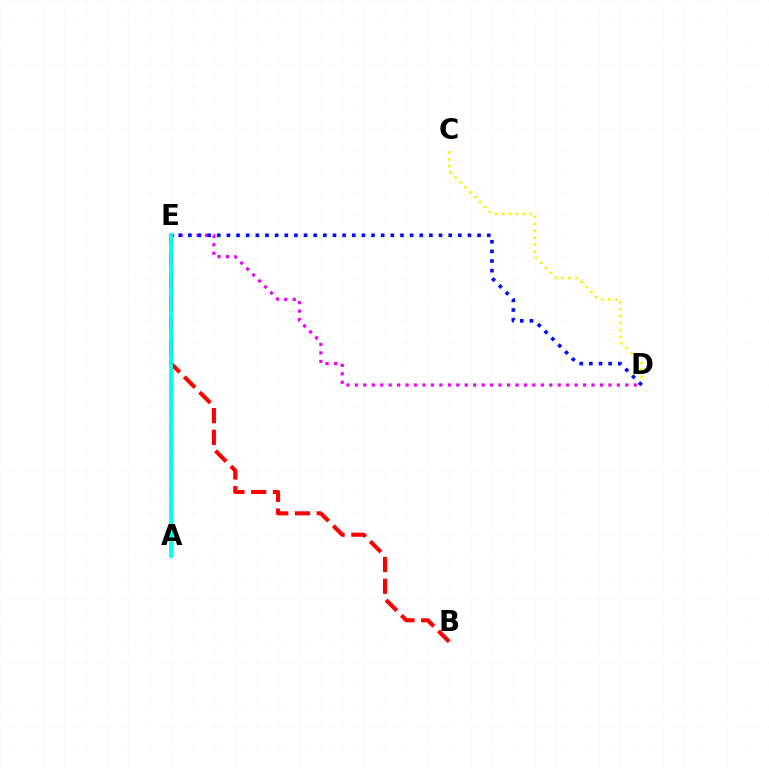{('C', 'D'): [{'color': '#fcf500', 'line_style': 'dotted', 'thickness': 1.89}], ('D', 'E'): [{'color': '#ee00ff', 'line_style': 'dotted', 'thickness': 2.3}, {'color': '#0010ff', 'line_style': 'dotted', 'thickness': 2.62}], ('A', 'E'): [{'color': '#08ff00', 'line_style': 'dashed', 'thickness': 2.22}, {'color': '#00fff6', 'line_style': 'solid', 'thickness': 2.7}], ('B', 'E'): [{'color': '#ff0000', 'line_style': 'dashed', 'thickness': 2.95}]}